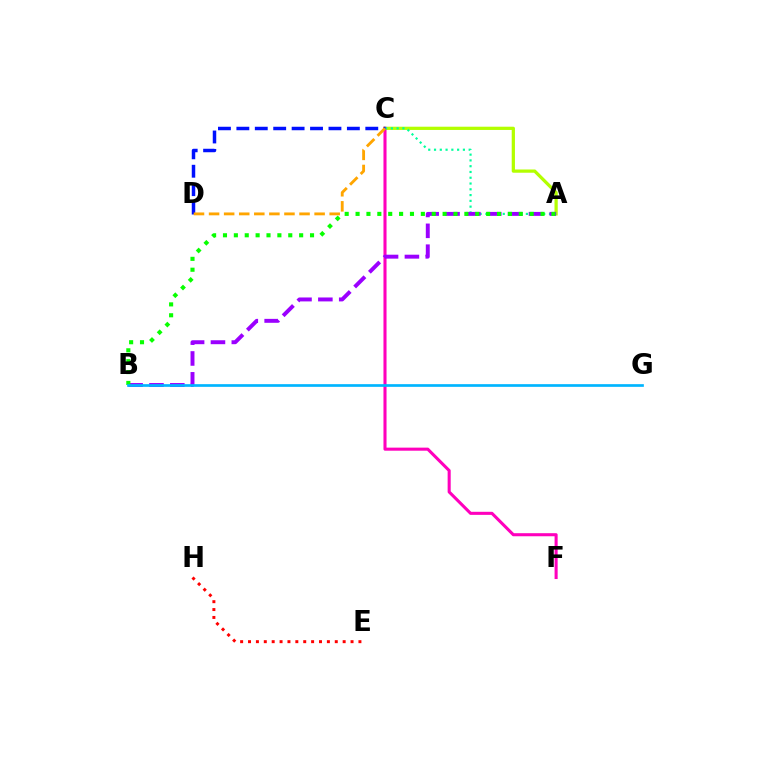{('A', 'C'): [{'color': '#b3ff00', 'line_style': 'solid', 'thickness': 2.33}, {'color': '#00ff9d', 'line_style': 'dotted', 'thickness': 1.57}], ('C', 'F'): [{'color': '#ff00bd', 'line_style': 'solid', 'thickness': 2.21}], ('A', 'B'): [{'color': '#9b00ff', 'line_style': 'dashed', 'thickness': 2.83}, {'color': '#08ff00', 'line_style': 'dotted', 'thickness': 2.96}], ('E', 'H'): [{'color': '#ff0000', 'line_style': 'dotted', 'thickness': 2.14}], ('C', 'D'): [{'color': '#0010ff', 'line_style': 'dashed', 'thickness': 2.5}, {'color': '#ffa500', 'line_style': 'dashed', 'thickness': 2.05}], ('B', 'G'): [{'color': '#00b5ff', 'line_style': 'solid', 'thickness': 1.94}]}